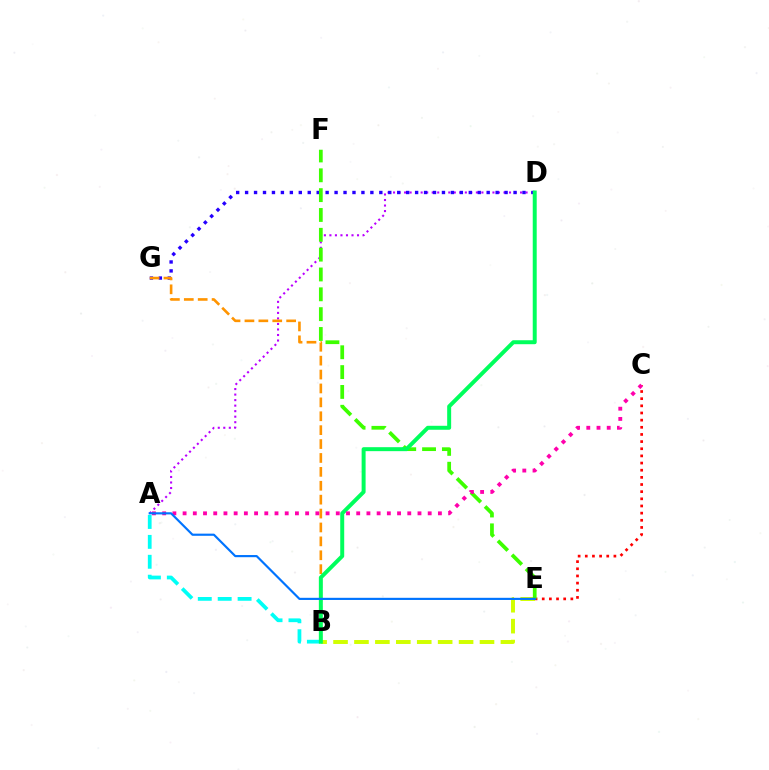{('A', 'D'): [{'color': '#b900ff', 'line_style': 'dotted', 'thickness': 1.5}], ('D', 'G'): [{'color': '#2500ff', 'line_style': 'dotted', 'thickness': 2.43}], ('C', 'E'): [{'color': '#ff0000', 'line_style': 'dotted', 'thickness': 1.94}], ('B', 'G'): [{'color': '#ff9400', 'line_style': 'dashed', 'thickness': 1.89}], ('B', 'E'): [{'color': '#d1ff00', 'line_style': 'dashed', 'thickness': 2.84}], ('E', 'F'): [{'color': '#3dff00', 'line_style': 'dashed', 'thickness': 2.69}], ('A', 'B'): [{'color': '#00fff6', 'line_style': 'dashed', 'thickness': 2.7}], ('B', 'D'): [{'color': '#00ff5c', 'line_style': 'solid', 'thickness': 2.86}], ('A', 'C'): [{'color': '#ff00ac', 'line_style': 'dotted', 'thickness': 2.77}], ('A', 'E'): [{'color': '#0074ff', 'line_style': 'solid', 'thickness': 1.55}]}